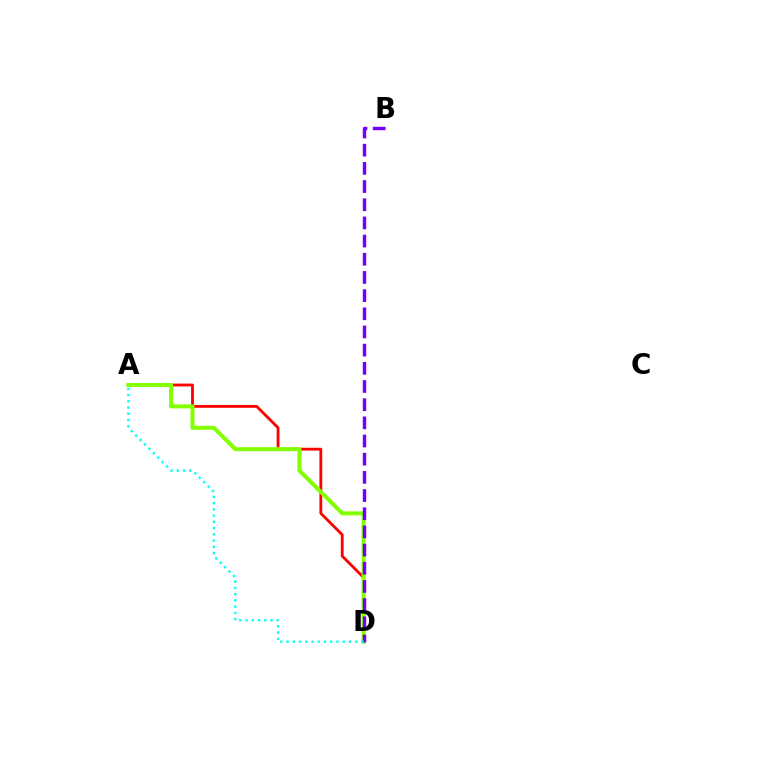{('A', 'D'): [{'color': '#ff0000', 'line_style': 'solid', 'thickness': 2.03}, {'color': '#84ff00', 'line_style': 'solid', 'thickness': 2.88}, {'color': '#00fff6', 'line_style': 'dotted', 'thickness': 1.7}], ('B', 'D'): [{'color': '#7200ff', 'line_style': 'dashed', 'thickness': 2.47}]}